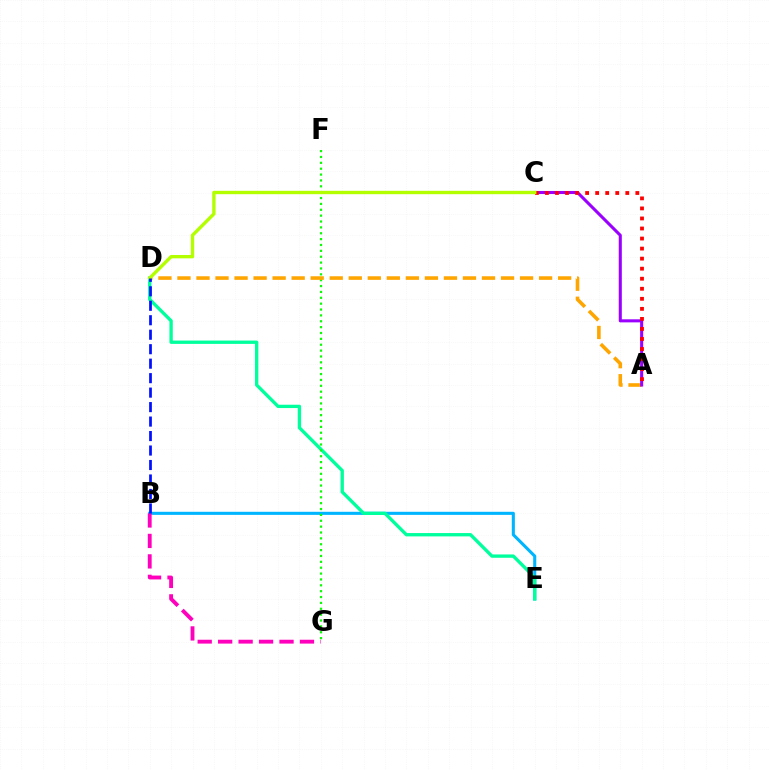{('B', 'E'): [{'color': '#00b5ff', 'line_style': 'solid', 'thickness': 2.22}], ('D', 'E'): [{'color': '#00ff9d', 'line_style': 'solid', 'thickness': 2.4}], ('F', 'G'): [{'color': '#08ff00', 'line_style': 'dotted', 'thickness': 1.59}], ('A', 'D'): [{'color': '#ffa500', 'line_style': 'dashed', 'thickness': 2.59}], ('B', 'G'): [{'color': '#ff00bd', 'line_style': 'dashed', 'thickness': 2.78}], ('A', 'C'): [{'color': '#9b00ff', 'line_style': 'solid', 'thickness': 2.21}, {'color': '#ff0000', 'line_style': 'dotted', 'thickness': 2.73}], ('C', 'D'): [{'color': '#b3ff00', 'line_style': 'solid', 'thickness': 2.42}], ('B', 'D'): [{'color': '#0010ff', 'line_style': 'dashed', 'thickness': 1.97}]}